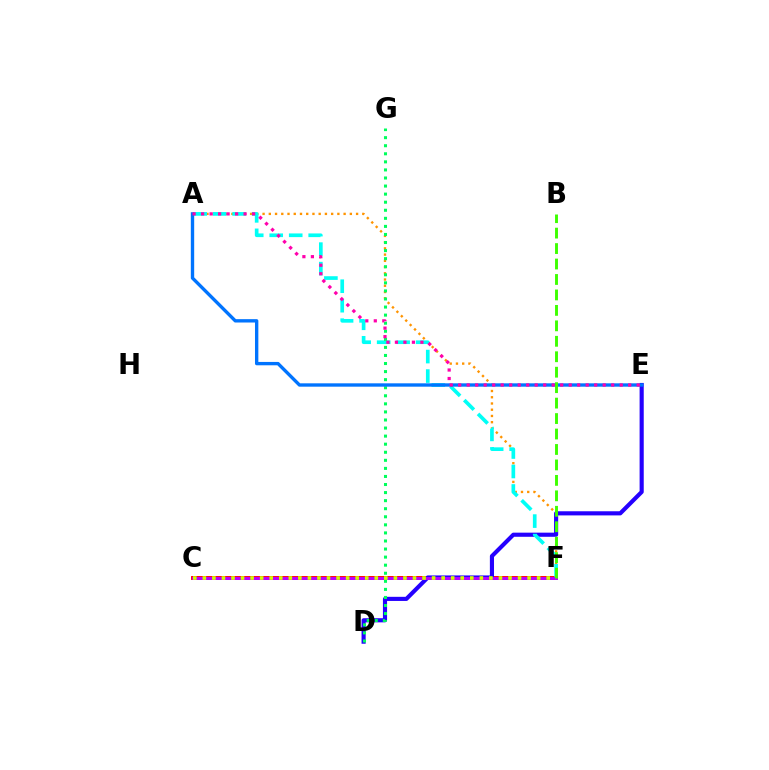{('A', 'F'): [{'color': '#ff9400', 'line_style': 'dotted', 'thickness': 1.69}, {'color': '#00fff6', 'line_style': 'dashed', 'thickness': 2.65}], ('C', 'F'): [{'color': '#ff0000', 'line_style': 'solid', 'thickness': 2.8}, {'color': '#b900ff', 'line_style': 'solid', 'thickness': 2.13}, {'color': '#d1ff00', 'line_style': 'dotted', 'thickness': 2.6}], ('D', 'E'): [{'color': '#2500ff', 'line_style': 'solid', 'thickness': 2.97}], ('D', 'G'): [{'color': '#00ff5c', 'line_style': 'dotted', 'thickness': 2.19}], ('A', 'E'): [{'color': '#0074ff', 'line_style': 'solid', 'thickness': 2.42}, {'color': '#ff00ac', 'line_style': 'dotted', 'thickness': 2.31}], ('B', 'F'): [{'color': '#3dff00', 'line_style': 'dashed', 'thickness': 2.1}]}